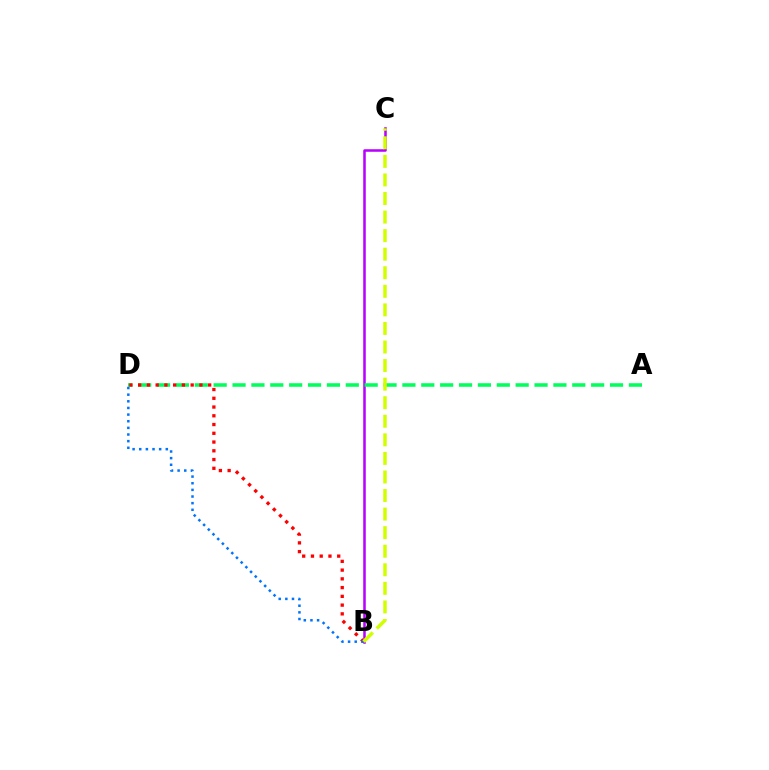{('B', 'C'): [{'color': '#b900ff', 'line_style': 'solid', 'thickness': 1.83}, {'color': '#d1ff00', 'line_style': 'dashed', 'thickness': 2.52}], ('A', 'D'): [{'color': '#00ff5c', 'line_style': 'dashed', 'thickness': 2.56}], ('B', 'D'): [{'color': '#ff0000', 'line_style': 'dotted', 'thickness': 2.38}, {'color': '#0074ff', 'line_style': 'dotted', 'thickness': 1.8}]}